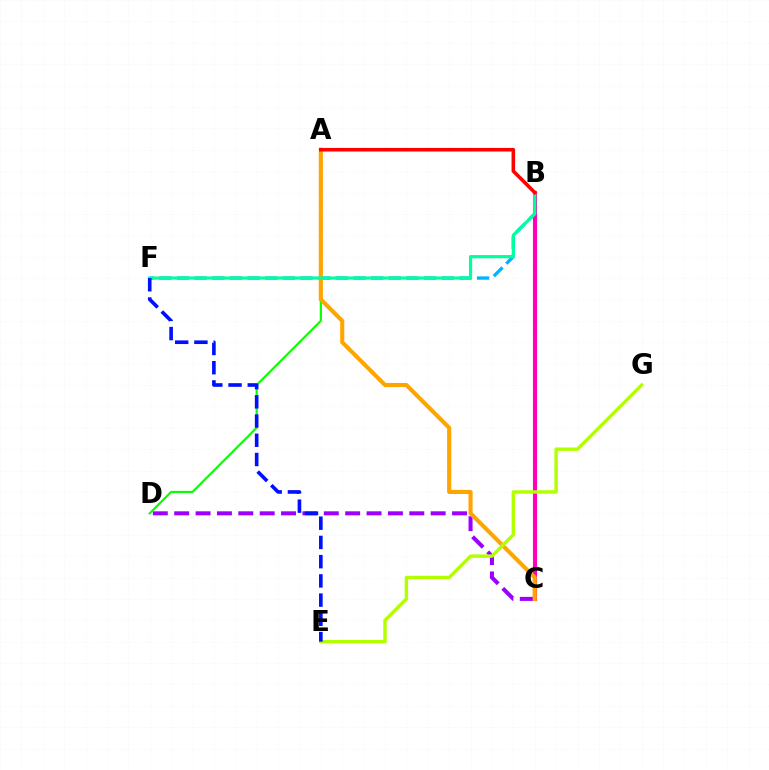{('B', 'F'): [{'color': '#00b5ff', 'line_style': 'dashed', 'thickness': 2.4}, {'color': '#00ff9d', 'line_style': 'solid', 'thickness': 2.3}], ('C', 'D'): [{'color': '#9b00ff', 'line_style': 'dashed', 'thickness': 2.9}], ('A', 'D'): [{'color': '#08ff00', 'line_style': 'solid', 'thickness': 1.55}], ('B', 'C'): [{'color': '#ff00bd', 'line_style': 'solid', 'thickness': 2.95}], ('A', 'C'): [{'color': '#ffa500', 'line_style': 'solid', 'thickness': 2.96}], ('E', 'G'): [{'color': '#b3ff00', 'line_style': 'solid', 'thickness': 2.46}], ('A', 'B'): [{'color': '#ff0000', 'line_style': 'solid', 'thickness': 2.58}], ('E', 'F'): [{'color': '#0010ff', 'line_style': 'dashed', 'thickness': 2.61}]}